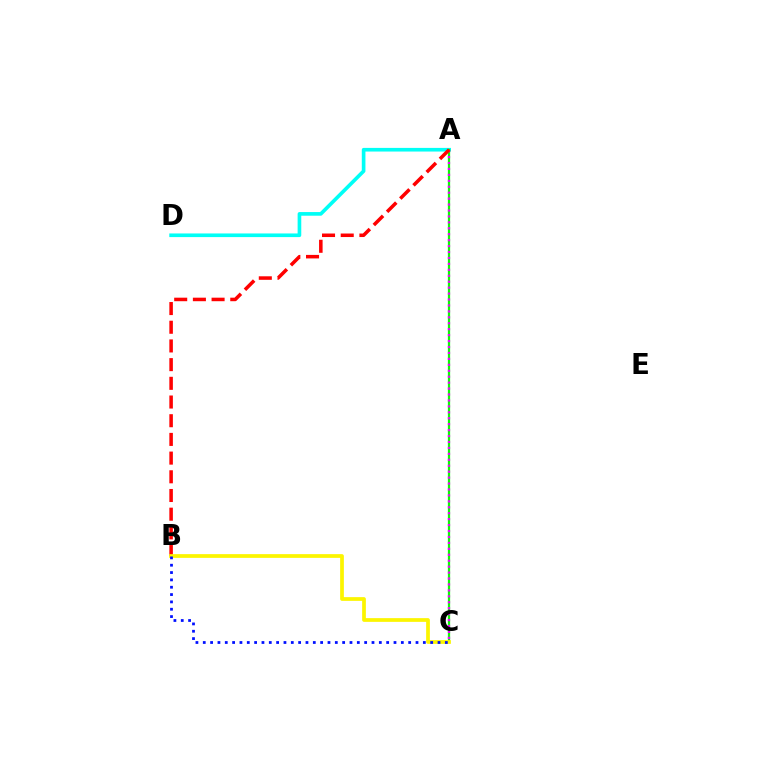{('A', 'D'): [{'color': '#00fff6', 'line_style': 'solid', 'thickness': 2.63}], ('A', 'C'): [{'color': '#08ff00', 'line_style': 'solid', 'thickness': 1.63}, {'color': '#ee00ff', 'line_style': 'dotted', 'thickness': 1.61}], ('A', 'B'): [{'color': '#ff0000', 'line_style': 'dashed', 'thickness': 2.54}], ('B', 'C'): [{'color': '#fcf500', 'line_style': 'solid', 'thickness': 2.68}, {'color': '#0010ff', 'line_style': 'dotted', 'thickness': 1.99}]}